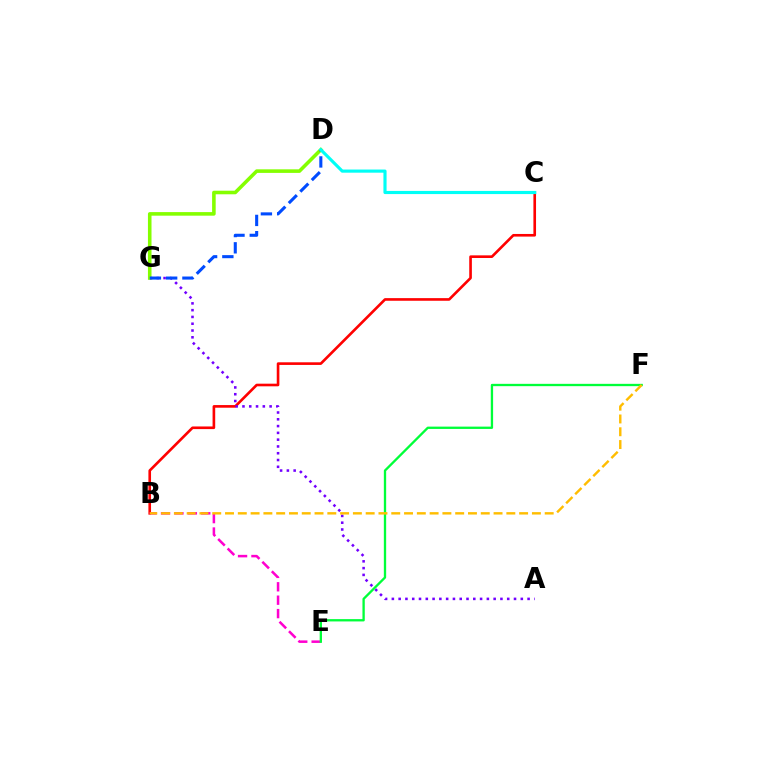{('B', 'C'): [{'color': '#ff0000', 'line_style': 'solid', 'thickness': 1.9}], ('A', 'G'): [{'color': '#7200ff', 'line_style': 'dotted', 'thickness': 1.84}], ('B', 'E'): [{'color': '#ff00cf', 'line_style': 'dashed', 'thickness': 1.82}], ('D', 'G'): [{'color': '#84ff00', 'line_style': 'solid', 'thickness': 2.57}, {'color': '#004bff', 'line_style': 'dashed', 'thickness': 2.21}], ('E', 'F'): [{'color': '#00ff39', 'line_style': 'solid', 'thickness': 1.67}], ('C', 'D'): [{'color': '#00fff6', 'line_style': 'solid', 'thickness': 2.26}], ('B', 'F'): [{'color': '#ffbd00', 'line_style': 'dashed', 'thickness': 1.74}]}